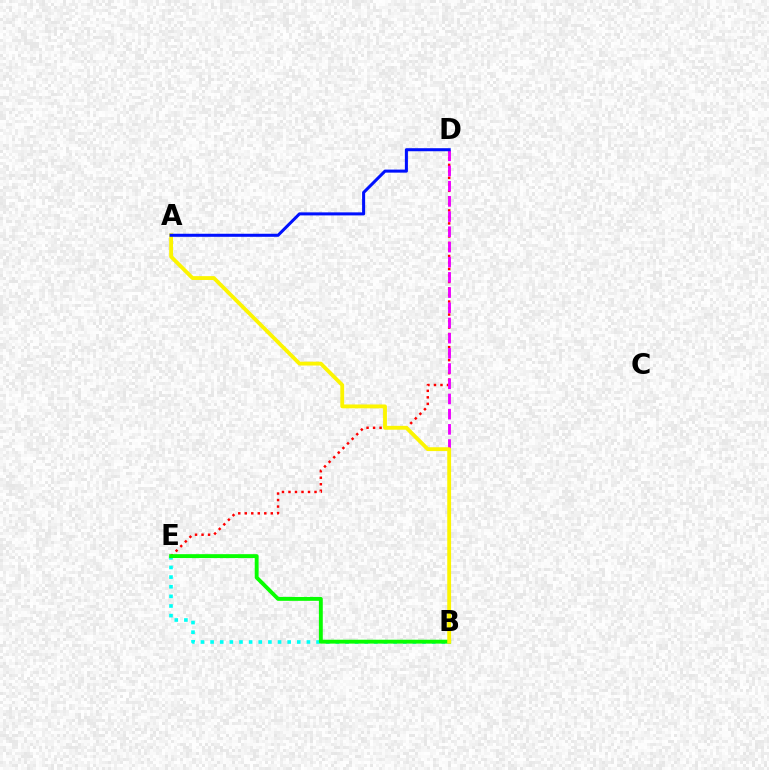{('D', 'E'): [{'color': '#ff0000', 'line_style': 'dotted', 'thickness': 1.77}], ('B', 'D'): [{'color': '#ee00ff', 'line_style': 'dashed', 'thickness': 2.06}], ('B', 'E'): [{'color': '#00fff6', 'line_style': 'dotted', 'thickness': 2.62}, {'color': '#08ff00', 'line_style': 'solid', 'thickness': 2.8}], ('A', 'B'): [{'color': '#fcf500', 'line_style': 'solid', 'thickness': 2.76}], ('A', 'D'): [{'color': '#0010ff', 'line_style': 'solid', 'thickness': 2.19}]}